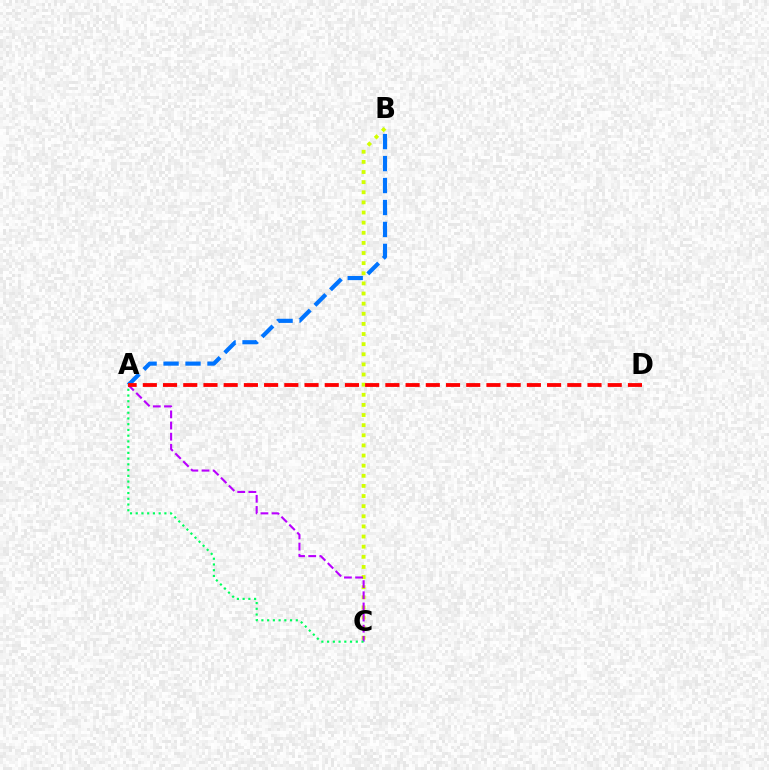{('B', 'C'): [{'color': '#d1ff00', 'line_style': 'dotted', 'thickness': 2.75}], ('A', 'C'): [{'color': '#b900ff', 'line_style': 'dashed', 'thickness': 1.51}, {'color': '#00ff5c', 'line_style': 'dotted', 'thickness': 1.56}], ('A', 'B'): [{'color': '#0074ff', 'line_style': 'dashed', 'thickness': 2.98}], ('A', 'D'): [{'color': '#ff0000', 'line_style': 'dashed', 'thickness': 2.75}]}